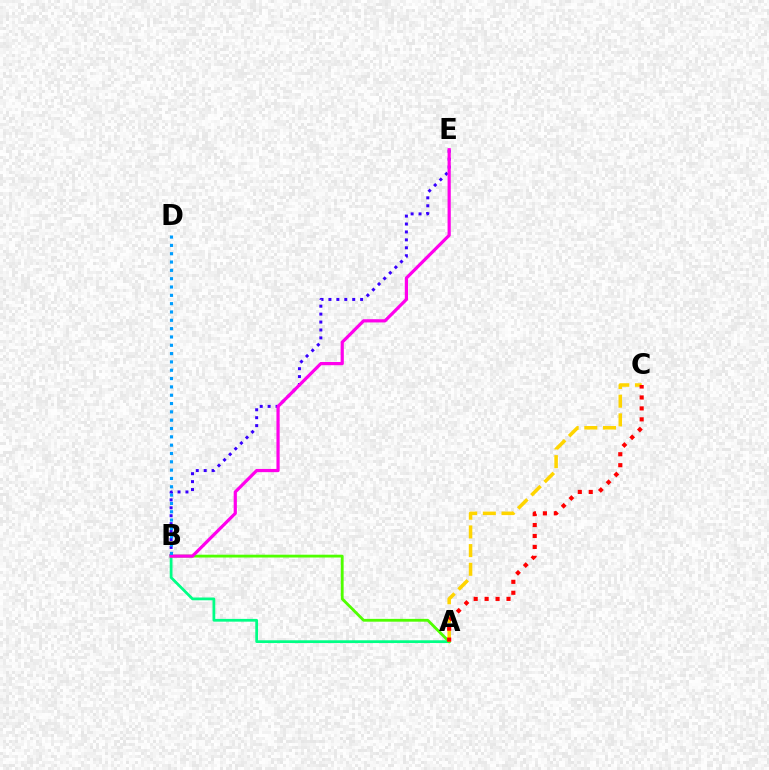{('B', 'E'): [{'color': '#3700ff', 'line_style': 'dotted', 'thickness': 2.15}, {'color': '#ff00ed', 'line_style': 'solid', 'thickness': 2.31}], ('A', 'B'): [{'color': '#00ff86', 'line_style': 'solid', 'thickness': 1.99}, {'color': '#4fff00', 'line_style': 'solid', 'thickness': 2.03}], ('A', 'C'): [{'color': '#ffd500', 'line_style': 'dashed', 'thickness': 2.54}, {'color': '#ff0000', 'line_style': 'dotted', 'thickness': 2.97}], ('B', 'D'): [{'color': '#009eff', 'line_style': 'dotted', 'thickness': 2.26}]}